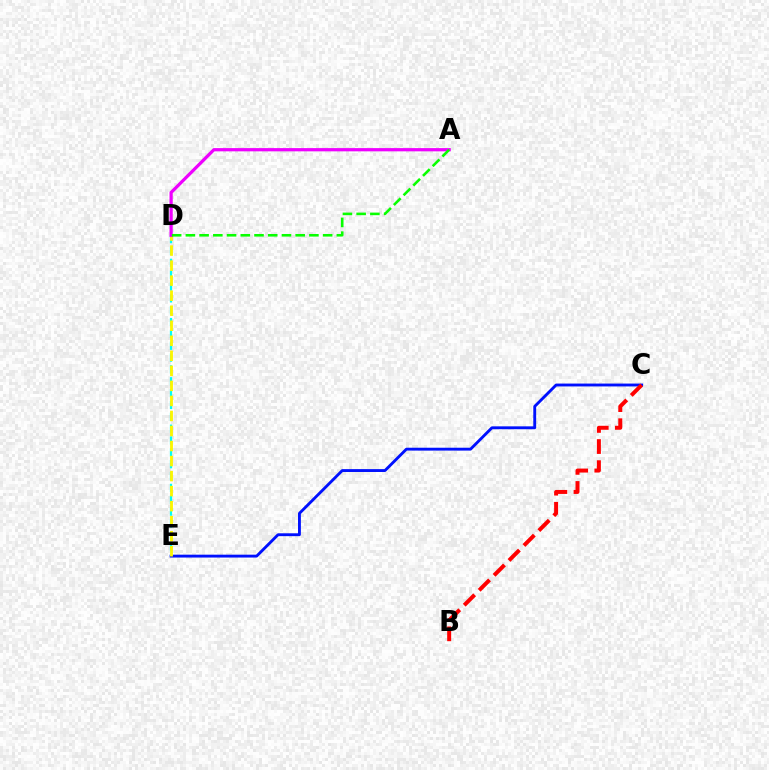{('C', 'E'): [{'color': '#0010ff', 'line_style': 'solid', 'thickness': 2.07}], ('D', 'E'): [{'color': '#00fff6', 'line_style': 'dashed', 'thickness': 1.61}, {'color': '#fcf500', 'line_style': 'dashed', 'thickness': 2.04}], ('A', 'D'): [{'color': '#ee00ff', 'line_style': 'solid', 'thickness': 2.33}, {'color': '#08ff00', 'line_style': 'dashed', 'thickness': 1.86}], ('B', 'C'): [{'color': '#ff0000', 'line_style': 'dashed', 'thickness': 2.87}]}